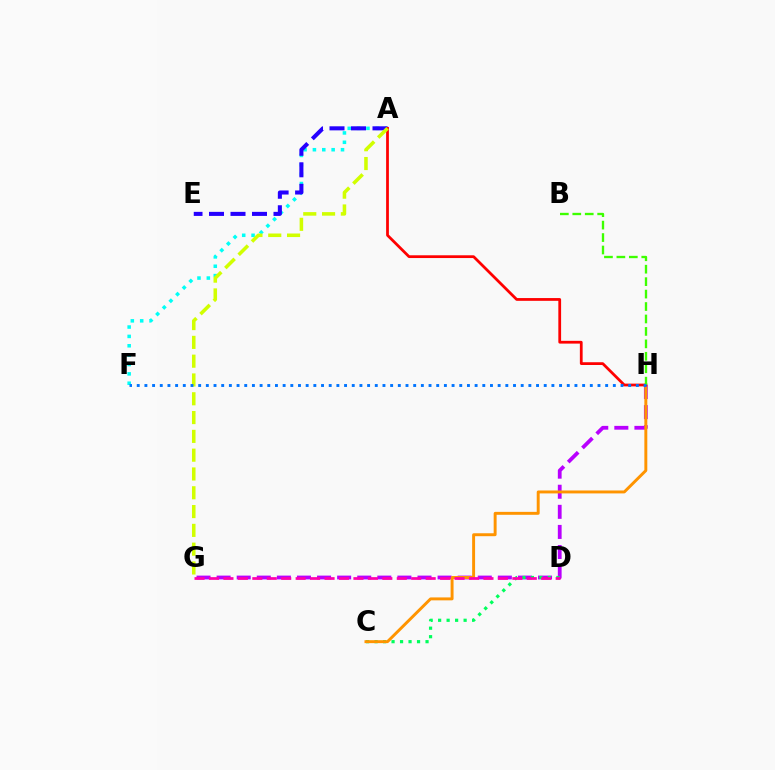{('G', 'H'): [{'color': '#b900ff', 'line_style': 'dashed', 'thickness': 2.73}], ('A', 'F'): [{'color': '#00fff6', 'line_style': 'dotted', 'thickness': 2.54}], ('C', 'D'): [{'color': '#00ff5c', 'line_style': 'dotted', 'thickness': 2.31}], ('C', 'H'): [{'color': '#ff9400', 'line_style': 'solid', 'thickness': 2.11}], ('D', 'G'): [{'color': '#ff00ac', 'line_style': 'dashed', 'thickness': 1.96}], ('A', 'E'): [{'color': '#2500ff', 'line_style': 'dashed', 'thickness': 2.92}], ('A', 'H'): [{'color': '#ff0000', 'line_style': 'solid', 'thickness': 1.99}], ('A', 'G'): [{'color': '#d1ff00', 'line_style': 'dashed', 'thickness': 2.55}], ('B', 'H'): [{'color': '#3dff00', 'line_style': 'dashed', 'thickness': 1.69}], ('F', 'H'): [{'color': '#0074ff', 'line_style': 'dotted', 'thickness': 2.09}]}